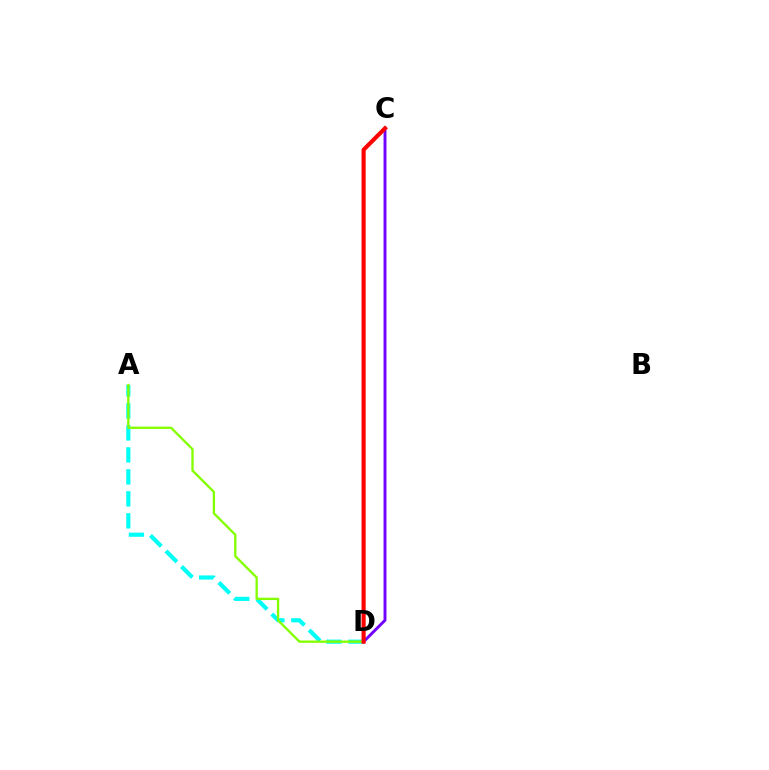{('A', 'D'): [{'color': '#00fff6', 'line_style': 'dashed', 'thickness': 2.99}, {'color': '#84ff00', 'line_style': 'solid', 'thickness': 1.68}], ('C', 'D'): [{'color': '#7200ff', 'line_style': 'solid', 'thickness': 2.1}, {'color': '#ff0000', 'line_style': 'solid', 'thickness': 2.96}]}